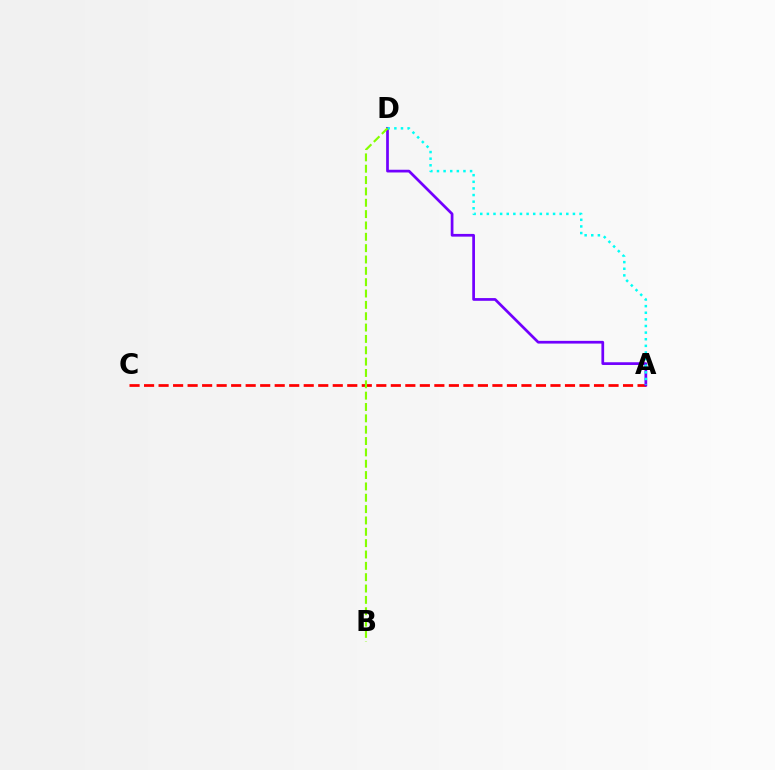{('A', 'C'): [{'color': '#ff0000', 'line_style': 'dashed', 'thickness': 1.97}], ('A', 'D'): [{'color': '#7200ff', 'line_style': 'solid', 'thickness': 1.96}, {'color': '#00fff6', 'line_style': 'dotted', 'thickness': 1.8}], ('B', 'D'): [{'color': '#84ff00', 'line_style': 'dashed', 'thickness': 1.54}]}